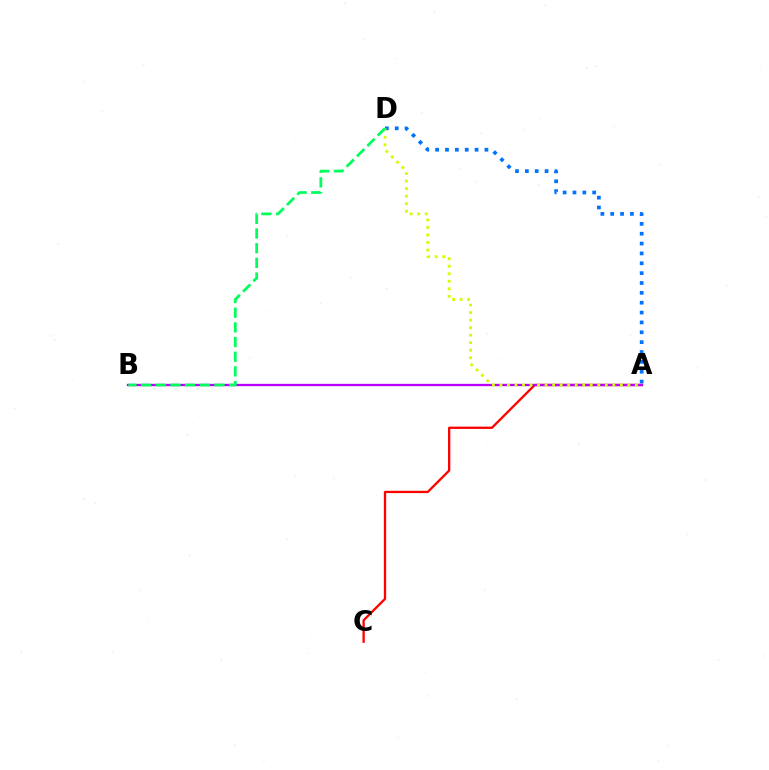{('A', 'C'): [{'color': '#ff0000', 'line_style': 'solid', 'thickness': 1.65}], ('A', 'D'): [{'color': '#0074ff', 'line_style': 'dotted', 'thickness': 2.68}, {'color': '#d1ff00', 'line_style': 'dotted', 'thickness': 2.04}], ('A', 'B'): [{'color': '#b900ff', 'line_style': 'solid', 'thickness': 1.66}], ('B', 'D'): [{'color': '#00ff5c', 'line_style': 'dashed', 'thickness': 1.99}]}